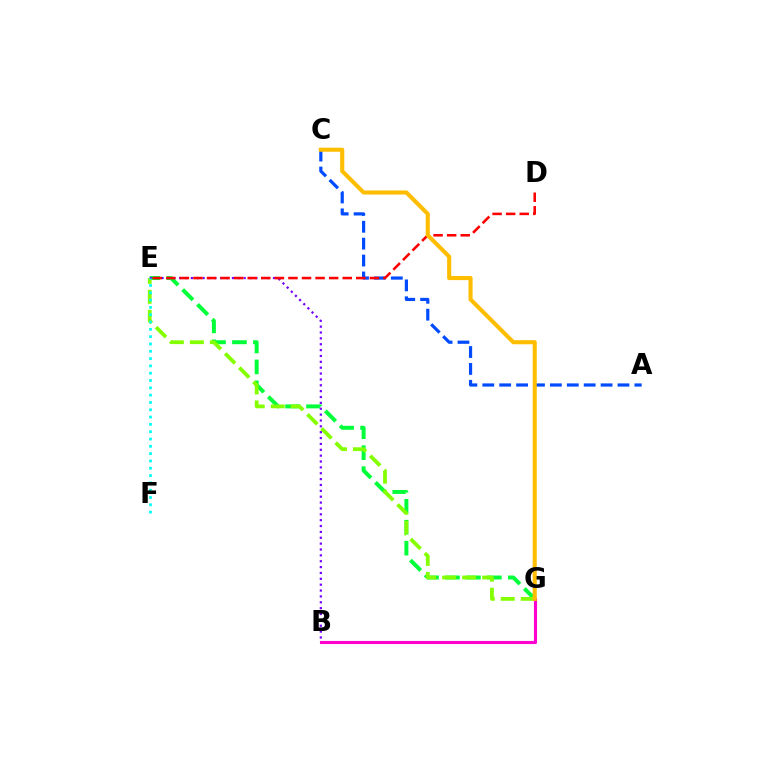{('B', 'G'): [{'color': '#ff00cf', 'line_style': 'solid', 'thickness': 2.24}], ('A', 'C'): [{'color': '#004bff', 'line_style': 'dashed', 'thickness': 2.3}], ('E', 'G'): [{'color': '#00ff39', 'line_style': 'dashed', 'thickness': 2.85}, {'color': '#84ff00', 'line_style': 'dashed', 'thickness': 2.72}], ('B', 'E'): [{'color': '#7200ff', 'line_style': 'dotted', 'thickness': 1.59}], ('D', 'E'): [{'color': '#ff0000', 'line_style': 'dashed', 'thickness': 1.84}], ('E', 'F'): [{'color': '#00fff6', 'line_style': 'dotted', 'thickness': 1.99}], ('C', 'G'): [{'color': '#ffbd00', 'line_style': 'solid', 'thickness': 2.95}]}